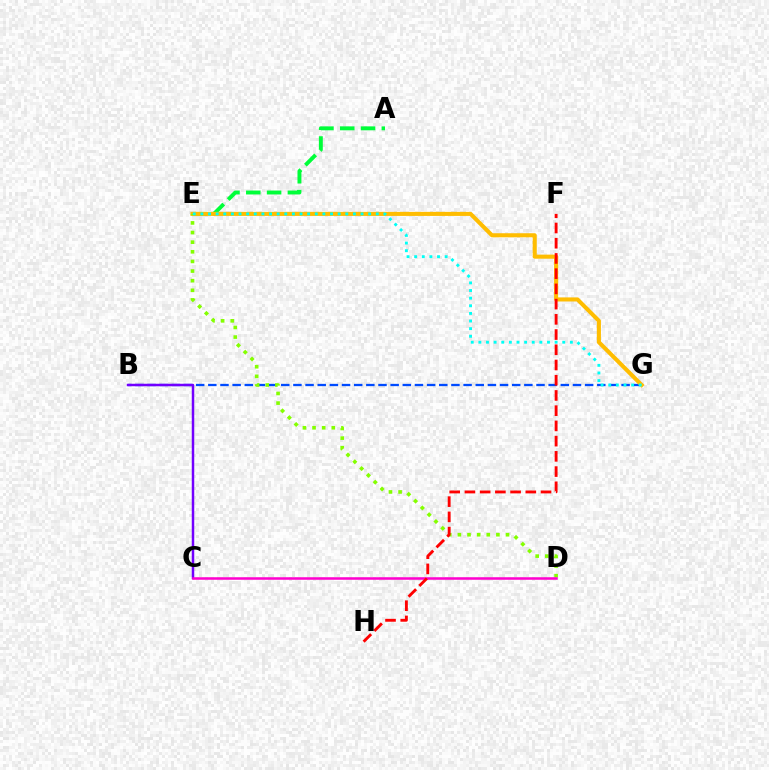{('B', 'G'): [{'color': '#004bff', 'line_style': 'dashed', 'thickness': 1.65}], ('A', 'E'): [{'color': '#00ff39', 'line_style': 'dashed', 'thickness': 2.83}], ('E', 'G'): [{'color': '#ffbd00', 'line_style': 'solid', 'thickness': 2.93}, {'color': '#00fff6', 'line_style': 'dotted', 'thickness': 2.07}], ('B', 'C'): [{'color': '#7200ff', 'line_style': 'solid', 'thickness': 1.78}], ('D', 'E'): [{'color': '#84ff00', 'line_style': 'dotted', 'thickness': 2.62}], ('C', 'D'): [{'color': '#ff00cf', 'line_style': 'solid', 'thickness': 1.81}], ('F', 'H'): [{'color': '#ff0000', 'line_style': 'dashed', 'thickness': 2.07}]}